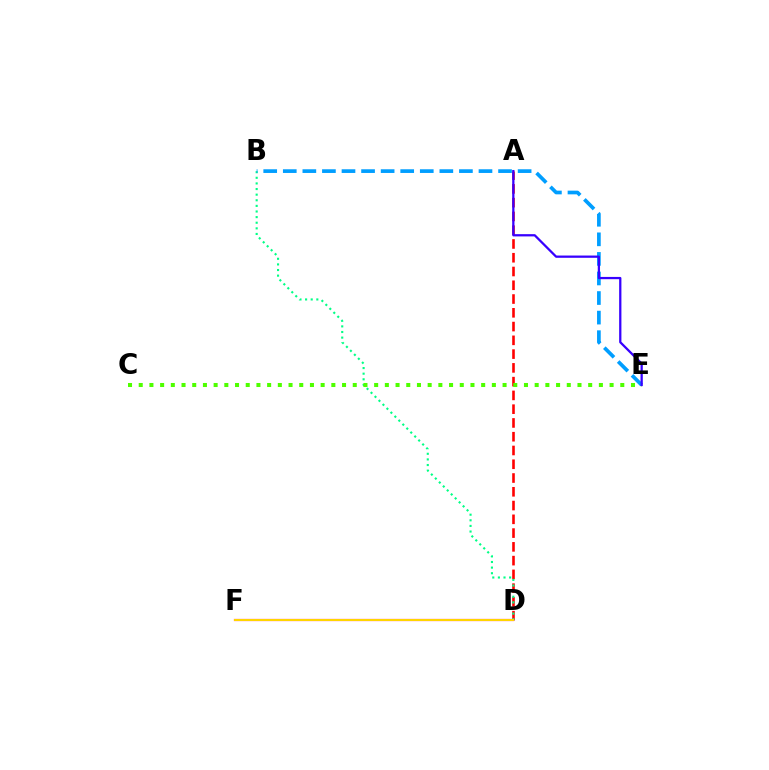{('A', 'D'): [{'color': '#ff0000', 'line_style': 'dashed', 'thickness': 1.87}], ('B', 'D'): [{'color': '#00ff86', 'line_style': 'dotted', 'thickness': 1.53}], ('B', 'E'): [{'color': '#009eff', 'line_style': 'dashed', 'thickness': 2.66}], ('D', 'F'): [{'color': '#ff00ed', 'line_style': 'solid', 'thickness': 1.57}, {'color': '#ffd500', 'line_style': 'solid', 'thickness': 1.54}], ('C', 'E'): [{'color': '#4fff00', 'line_style': 'dotted', 'thickness': 2.91}], ('A', 'E'): [{'color': '#3700ff', 'line_style': 'solid', 'thickness': 1.63}]}